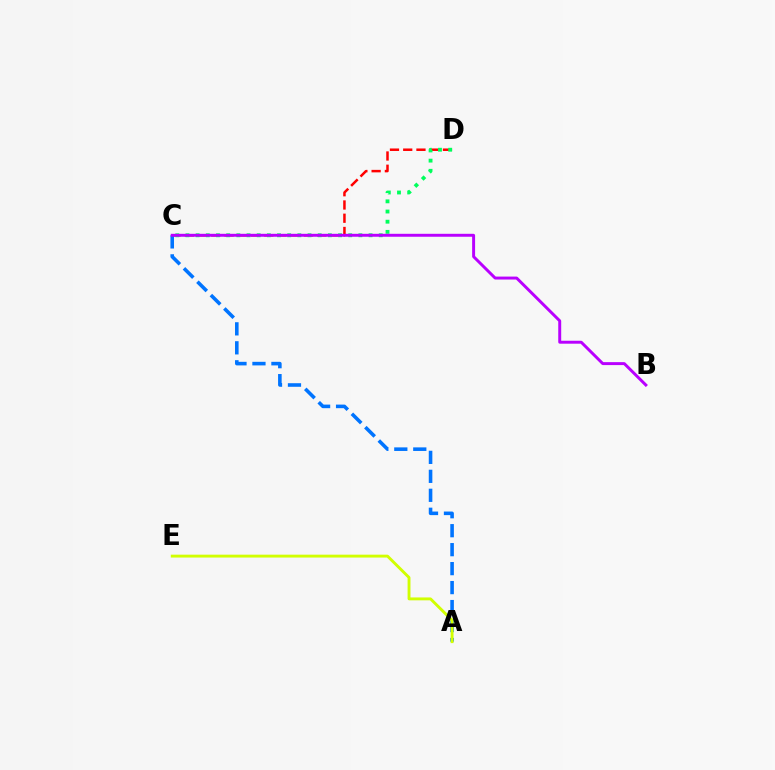{('C', 'D'): [{'color': '#ff0000', 'line_style': 'dashed', 'thickness': 1.8}, {'color': '#00ff5c', 'line_style': 'dotted', 'thickness': 2.76}], ('A', 'C'): [{'color': '#0074ff', 'line_style': 'dashed', 'thickness': 2.58}], ('B', 'C'): [{'color': '#b900ff', 'line_style': 'solid', 'thickness': 2.12}], ('A', 'E'): [{'color': '#d1ff00', 'line_style': 'solid', 'thickness': 2.08}]}